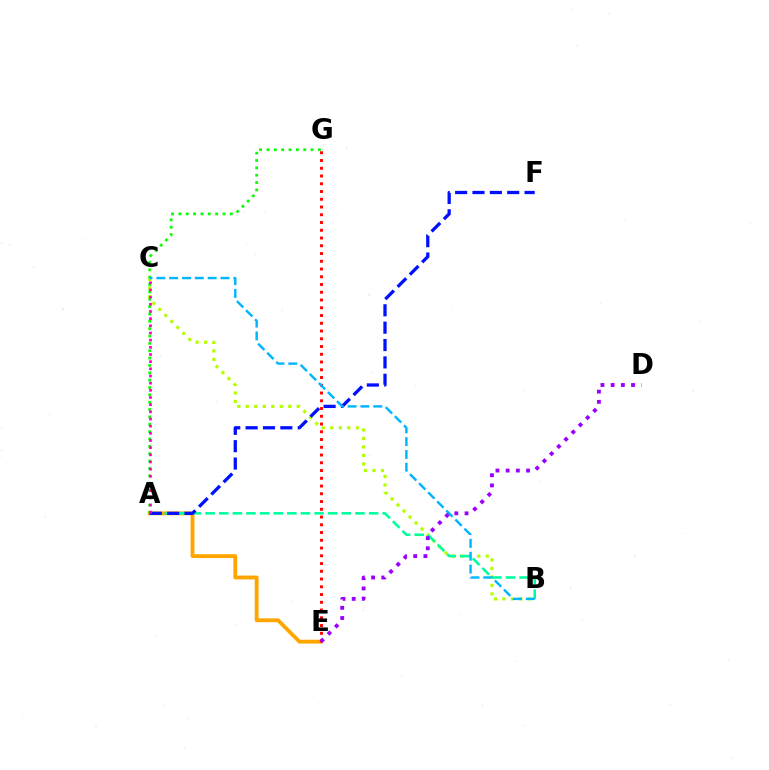{('A', 'E'): [{'color': '#ffa500', 'line_style': 'solid', 'thickness': 2.76}], ('B', 'C'): [{'color': '#b3ff00', 'line_style': 'dotted', 'thickness': 2.31}, {'color': '#00b5ff', 'line_style': 'dashed', 'thickness': 1.74}], ('A', 'B'): [{'color': '#00ff9d', 'line_style': 'dashed', 'thickness': 1.85}], ('A', 'G'): [{'color': '#08ff00', 'line_style': 'dotted', 'thickness': 2.0}], ('A', 'F'): [{'color': '#0010ff', 'line_style': 'dashed', 'thickness': 2.36}], ('A', 'C'): [{'color': '#ff00bd', 'line_style': 'dotted', 'thickness': 1.95}], ('E', 'G'): [{'color': '#ff0000', 'line_style': 'dotted', 'thickness': 2.11}], ('D', 'E'): [{'color': '#9b00ff', 'line_style': 'dotted', 'thickness': 2.77}]}